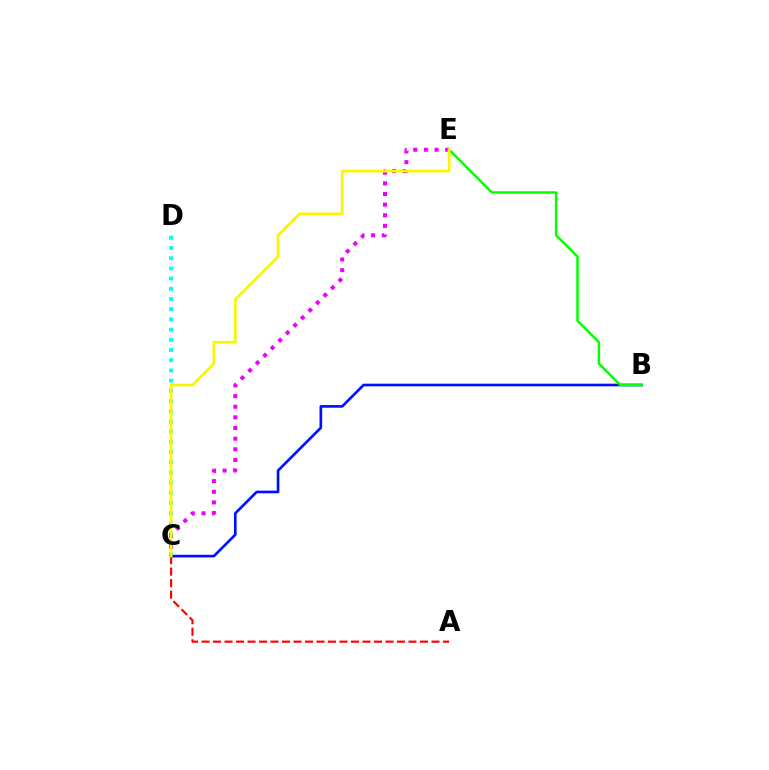{('C', 'D'): [{'color': '#00fff6', 'line_style': 'dotted', 'thickness': 2.77}], ('A', 'C'): [{'color': '#ff0000', 'line_style': 'dashed', 'thickness': 1.56}], ('B', 'C'): [{'color': '#0010ff', 'line_style': 'solid', 'thickness': 1.92}], ('C', 'E'): [{'color': '#ee00ff', 'line_style': 'dotted', 'thickness': 2.89}, {'color': '#fcf500', 'line_style': 'solid', 'thickness': 1.95}], ('B', 'E'): [{'color': '#08ff00', 'line_style': 'solid', 'thickness': 1.8}]}